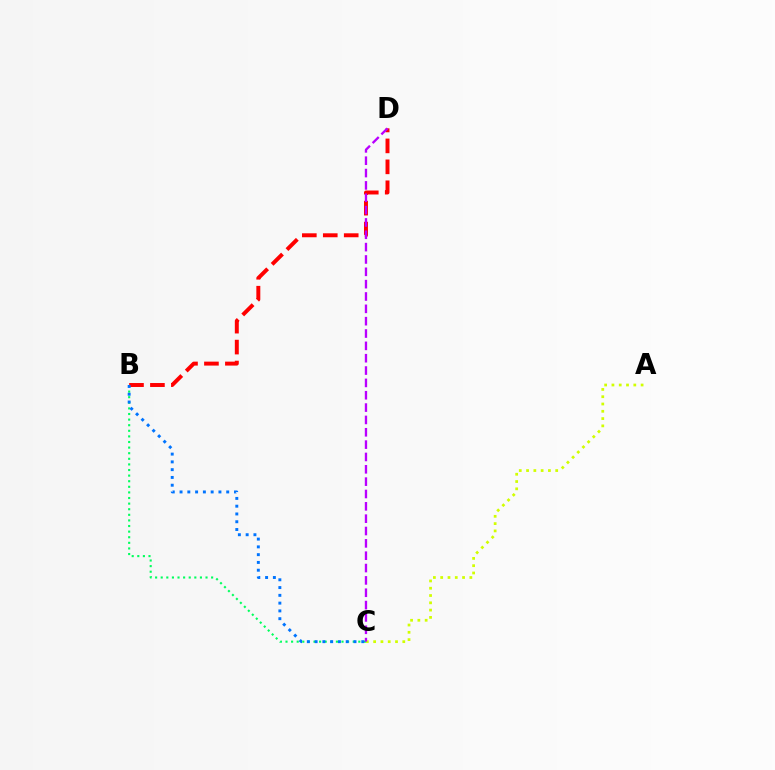{('B', 'C'): [{'color': '#00ff5c', 'line_style': 'dotted', 'thickness': 1.52}, {'color': '#0074ff', 'line_style': 'dotted', 'thickness': 2.11}], ('A', 'C'): [{'color': '#d1ff00', 'line_style': 'dotted', 'thickness': 1.98}], ('B', 'D'): [{'color': '#ff0000', 'line_style': 'dashed', 'thickness': 2.85}], ('C', 'D'): [{'color': '#b900ff', 'line_style': 'dashed', 'thickness': 1.68}]}